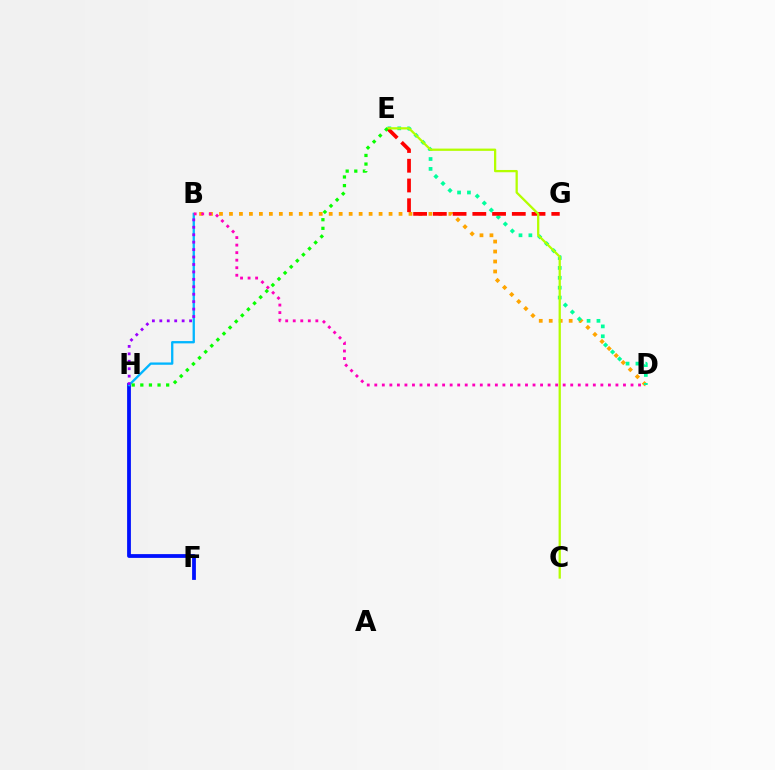{('B', 'D'): [{'color': '#ffa500', 'line_style': 'dotted', 'thickness': 2.71}, {'color': '#ff00bd', 'line_style': 'dotted', 'thickness': 2.05}], ('F', 'H'): [{'color': '#0010ff', 'line_style': 'solid', 'thickness': 2.72}], ('D', 'E'): [{'color': '#00ff9d', 'line_style': 'dotted', 'thickness': 2.69}], ('B', 'H'): [{'color': '#00b5ff', 'line_style': 'solid', 'thickness': 1.66}, {'color': '#9b00ff', 'line_style': 'dotted', 'thickness': 2.02}], ('E', 'G'): [{'color': '#ff0000', 'line_style': 'dashed', 'thickness': 2.68}], ('C', 'E'): [{'color': '#b3ff00', 'line_style': 'solid', 'thickness': 1.64}], ('E', 'H'): [{'color': '#08ff00', 'line_style': 'dotted', 'thickness': 2.34}]}